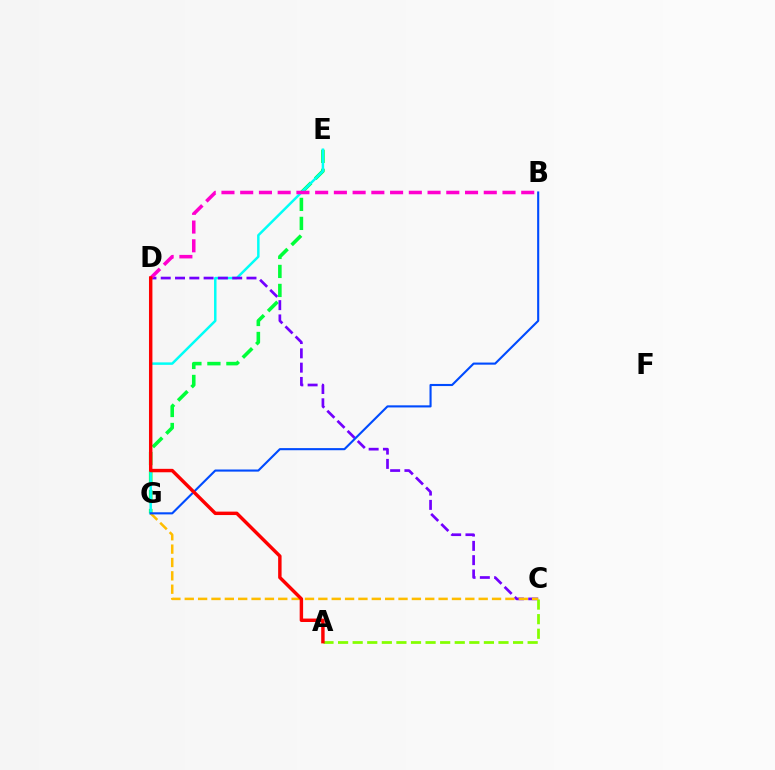{('E', 'G'): [{'color': '#00ff39', 'line_style': 'dashed', 'thickness': 2.58}, {'color': '#00fff6', 'line_style': 'solid', 'thickness': 1.79}], ('C', 'D'): [{'color': '#7200ff', 'line_style': 'dashed', 'thickness': 1.94}], ('A', 'C'): [{'color': '#84ff00', 'line_style': 'dashed', 'thickness': 1.98}], ('B', 'D'): [{'color': '#ff00cf', 'line_style': 'dashed', 'thickness': 2.55}], ('C', 'G'): [{'color': '#ffbd00', 'line_style': 'dashed', 'thickness': 1.82}], ('B', 'G'): [{'color': '#004bff', 'line_style': 'solid', 'thickness': 1.52}], ('A', 'D'): [{'color': '#ff0000', 'line_style': 'solid', 'thickness': 2.47}]}